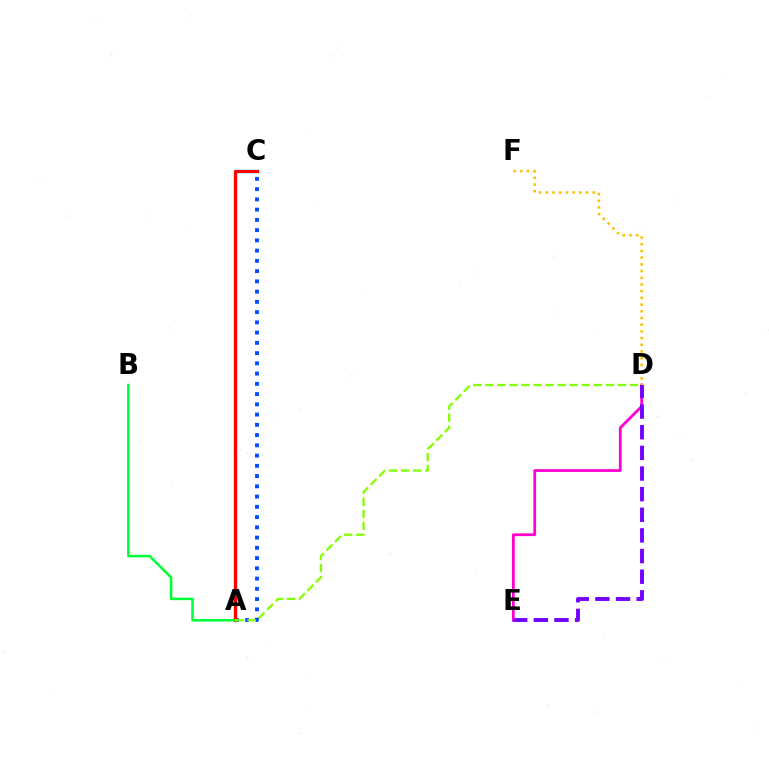{('D', 'E'): [{'color': '#ff00cf', 'line_style': 'solid', 'thickness': 2.0}, {'color': '#7200ff', 'line_style': 'dashed', 'thickness': 2.8}], ('A', 'C'): [{'color': '#00fff6', 'line_style': 'solid', 'thickness': 2.51}, {'color': '#004bff', 'line_style': 'dotted', 'thickness': 2.78}, {'color': '#ff0000', 'line_style': 'solid', 'thickness': 2.26}], ('A', 'B'): [{'color': '#00ff39', 'line_style': 'solid', 'thickness': 1.82}], ('D', 'F'): [{'color': '#ffbd00', 'line_style': 'dotted', 'thickness': 1.82}], ('A', 'D'): [{'color': '#84ff00', 'line_style': 'dashed', 'thickness': 1.64}]}